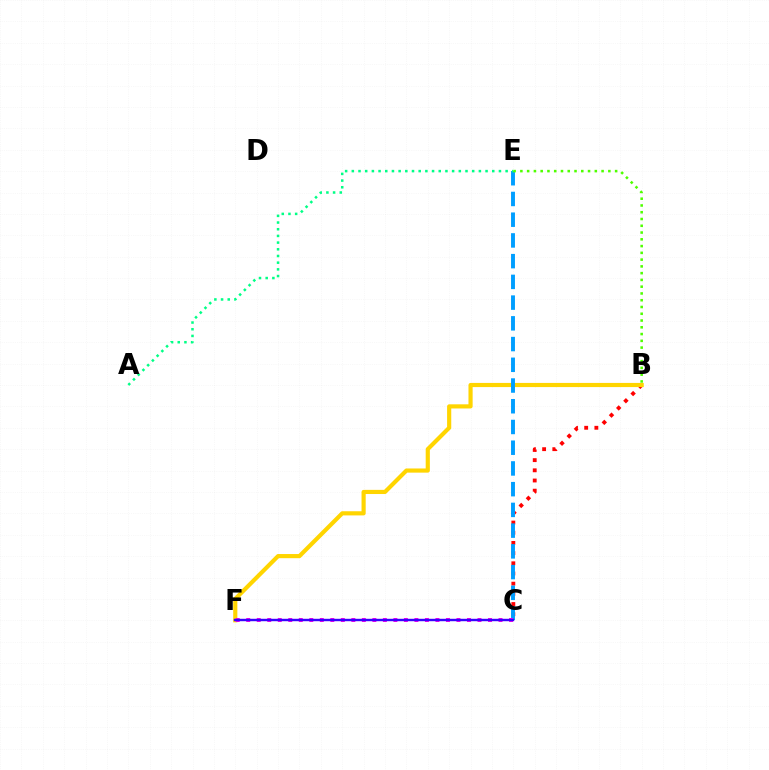{('B', 'C'): [{'color': '#ff0000', 'line_style': 'dotted', 'thickness': 2.77}], ('B', 'F'): [{'color': '#ffd500', 'line_style': 'solid', 'thickness': 2.99}], ('C', 'E'): [{'color': '#009eff', 'line_style': 'dashed', 'thickness': 2.82}], ('A', 'E'): [{'color': '#00ff86', 'line_style': 'dotted', 'thickness': 1.82}], ('C', 'F'): [{'color': '#ff00ed', 'line_style': 'dotted', 'thickness': 2.86}, {'color': '#3700ff', 'line_style': 'solid', 'thickness': 1.74}], ('B', 'E'): [{'color': '#4fff00', 'line_style': 'dotted', 'thickness': 1.84}]}